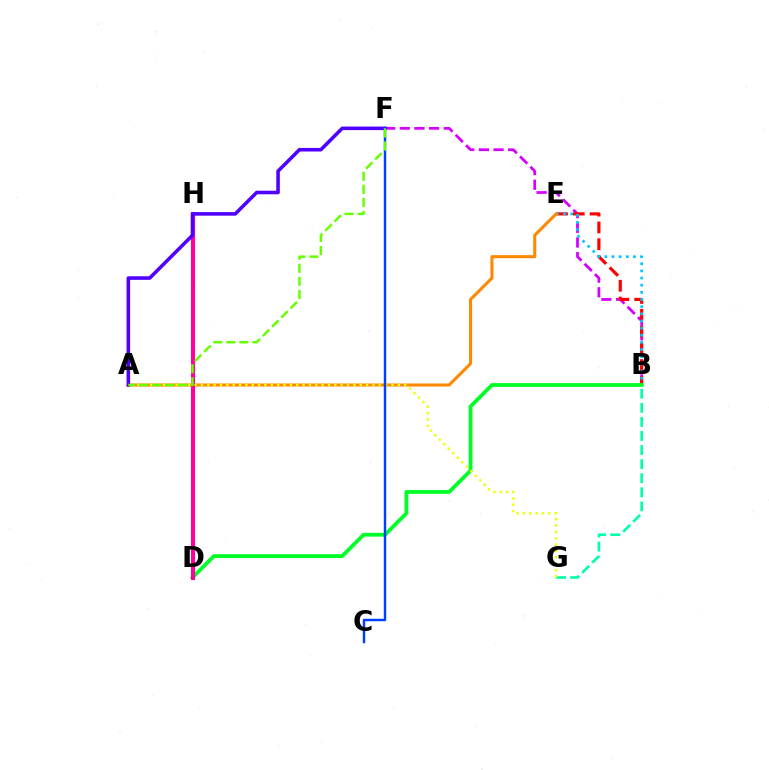{('B', 'G'): [{'color': '#00ffaf', 'line_style': 'dashed', 'thickness': 1.91}], ('B', 'F'): [{'color': '#d600ff', 'line_style': 'dashed', 'thickness': 1.99}], ('B', 'E'): [{'color': '#ff0000', 'line_style': 'dashed', 'thickness': 2.28}, {'color': '#00c7ff', 'line_style': 'dotted', 'thickness': 1.94}], ('B', 'D'): [{'color': '#00ff27', 'line_style': 'solid', 'thickness': 2.73}], ('A', 'E'): [{'color': '#ff8800', 'line_style': 'solid', 'thickness': 2.2}], ('D', 'H'): [{'color': '#ff00a0', 'line_style': 'solid', 'thickness': 2.95}], ('A', 'F'): [{'color': '#4f00ff', 'line_style': 'solid', 'thickness': 2.57}, {'color': '#66ff00', 'line_style': 'dashed', 'thickness': 1.77}], ('A', 'G'): [{'color': '#eeff00', 'line_style': 'dotted', 'thickness': 1.73}], ('C', 'F'): [{'color': '#003fff', 'line_style': 'solid', 'thickness': 1.76}]}